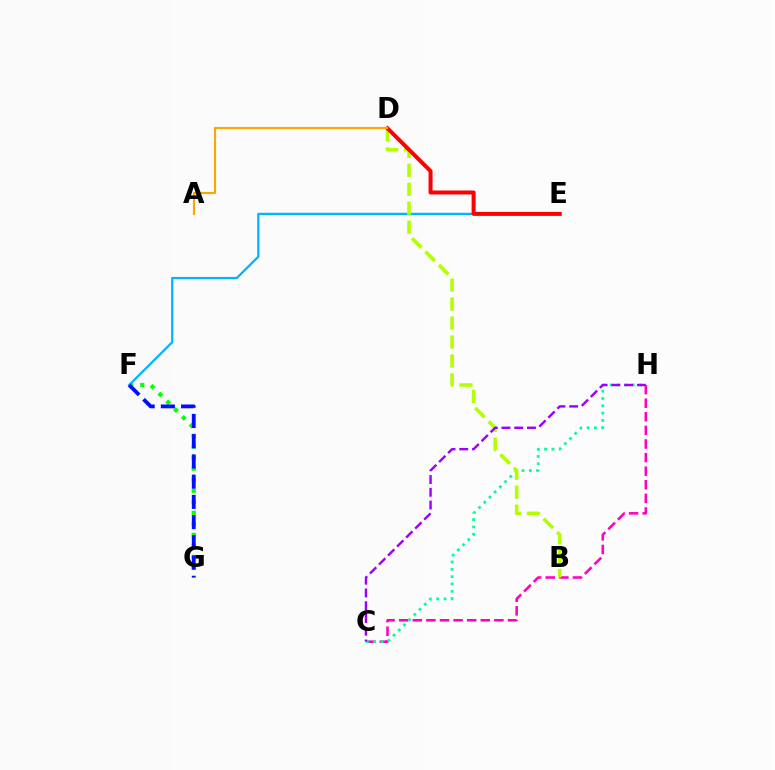{('F', 'G'): [{'color': '#08ff00', 'line_style': 'dotted', 'thickness': 2.99}, {'color': '#0010ff', 'line_style': 'dashed', 'thickness': 2.75}], ('C', 'H'): [{'color': '#ff00bd', 'line_style': 'dashed', 'thickness': 1.85}, {'color': '#00ff9d', 'line_style': 'dotted', 'thickness': 1.99}, {'color': '#9b00ff', 'line_style': 'dashed', 'thickness': 1.73}], ('E', 'F'): [{'color': '#00b5ff', 'line_style': 'solid', 'thickness': 1.63}], ('B', 'D'): [{'color': '#b3ff00', 'line_style': 'dashed', 'thickness': 2.58}], ('D', 'E'): [{'color': '#ff0000', 'line_style': 'solid', 'thickness': 2.87}], ('A', 'D'): [{'color': '#ffa500', 'line_style': 'solid', 'thickness': 1.54}]}